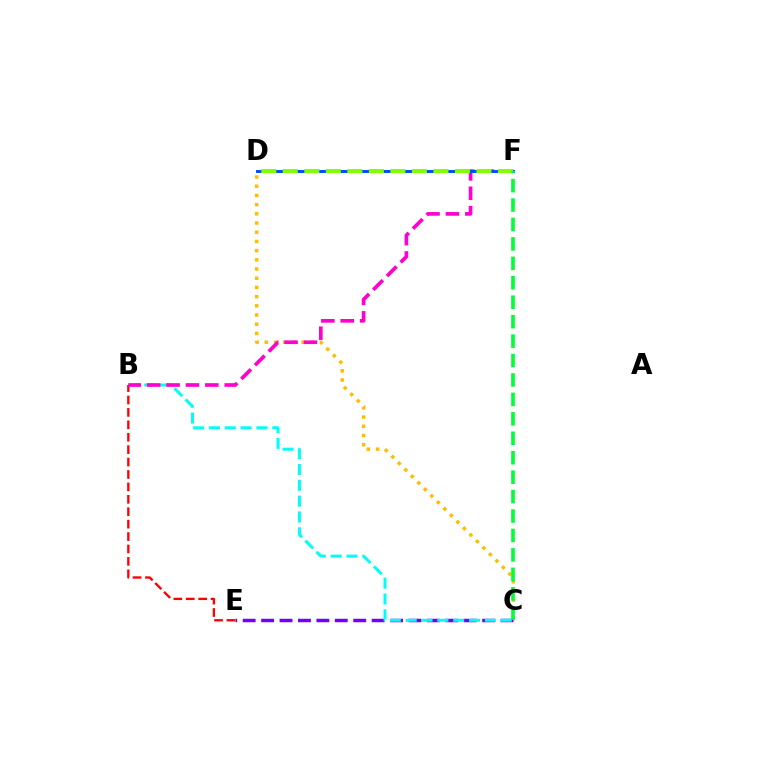{('C', 'D'): [{'color': '#ffbd00', 'line_style': 'dotted', 'thickness': 2.5}], ('C', 'E'): [{'color': '#7200ff', 'line_style': 'dashed', 'thickness': 2.5}], ('B', 'C'): [{'color': '#00fff6', 'line_style': 'dashed', 'thickness': 2.15}], ('B', 'E'): [{'color': '#ff0000', 'line_style': 'dashed', 'thickness': 1.69}], ('B', 'F'): [{'color': '#ff00cf', 'line_style': 'dashed', 'thickness': 2.63}], ('D', 'F'): [{'color': '#004bff', 'line_style': 'solid', 'thickness': 2.1}, {'color': '#84ff00', 'line_style': 'dashed', 'thickness': 2.92}], ('C', 'F'): [{'color': '#00ff39', 'line_style': 'dashed', 'thickness': 2.64}]}